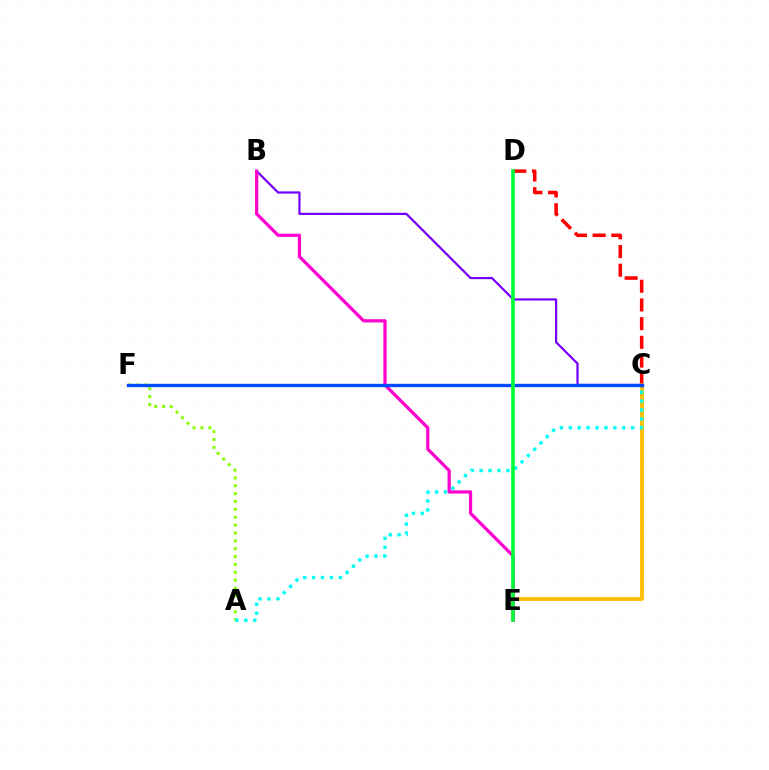{('C', 'D'): [{'color': '#ff0000', 'line_style': 'dashed', 'thickness': 2.54}], ('A', 'F'): [{'color': '#84ff00', 'line_style': 'dotted', 'thickness': 2.14}], ('C', 'E'): [{'color': '#ffbd00', 'line_style': 'solid', 'thickness': 2.7}], ('A', 'C'): [{'color': '#00fff6', 'line_style': 'dotted', 'thickness': 2.42}], ('B', 'C'): [{'color': '#7200ff', 'line_style': 'solid', 'thickness': 1.59}], ('B', 'E'): [{'color': '#ff00cf', 'line_style': 'solid', 'thickness': 2.32}], ('C', 'F'): [{'color': '#004bff', 'line_style': 'solid', 'thickness': 2.43}], ('D', 'E'): [{'color': '#00ff39', 'line_style': 'solid', 'thickness': 2.63}]}